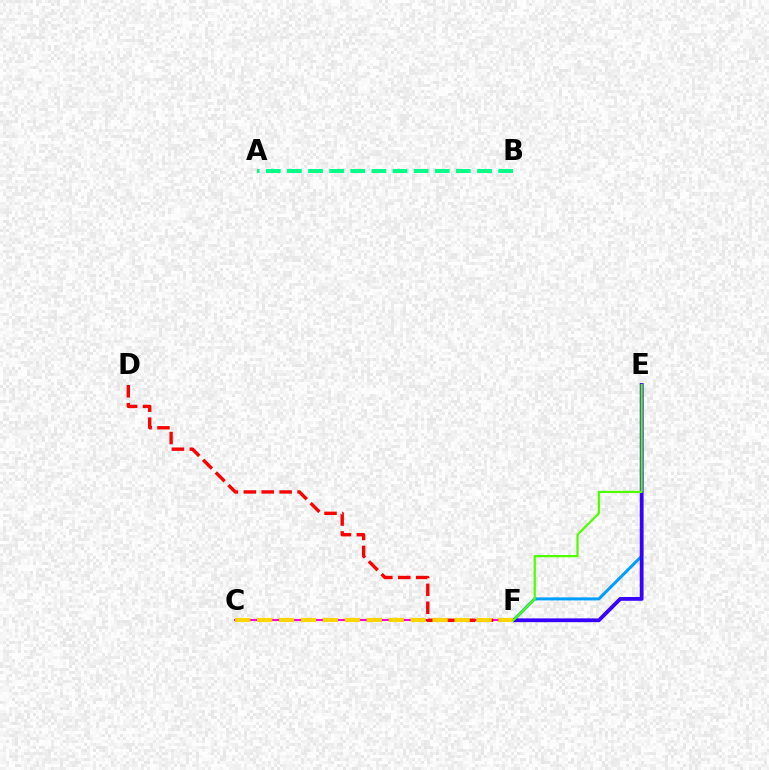{('C', 'F'): [{'color': '#ff00ed', 'line_style': 'solid', 'thickness': 1.53}, {'color': '#ffd500', 'line_style': 'dashed', 'thickness': 2.98}], ('D', 'F'): [{'color': '#ff0000', 'line_style': 'dashed', 'thickness': 2.43}], ('E', 'F'): [{'color': '#009eff', 'line_style': 'solid', 'thickness': 2.18}, {'color': '#3700ff', 'line_style': 'solid', 'thickness': 2.73}, {'color': '#4fff00', 'line_style': 'solid', 'thickness': 1.61}], ('A', 'B'): [{'color': '#00ff86', 'line_style': 'dashed', 'thickness': 2.87}]}